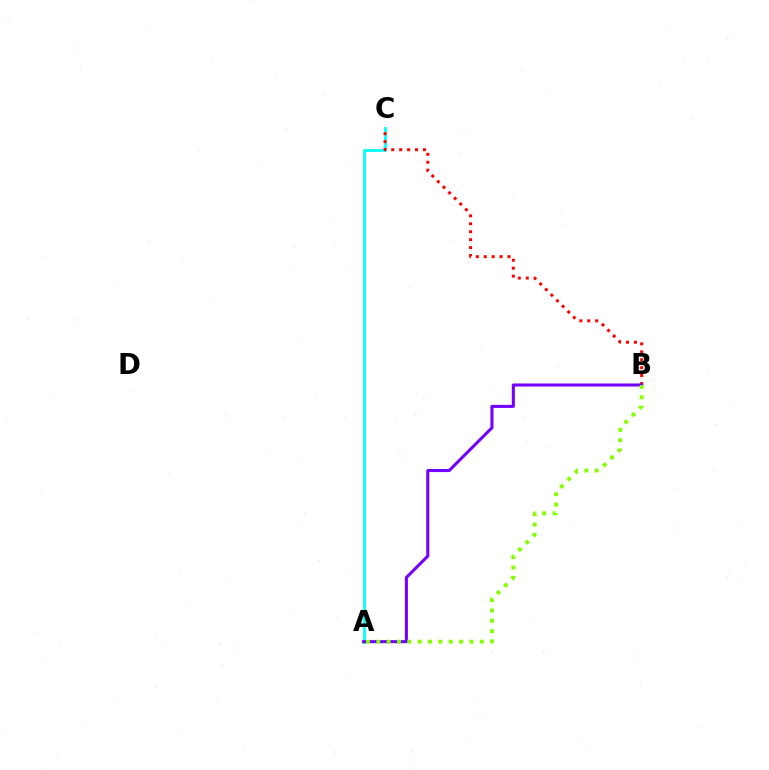{('A', 'C'): [{'color': '#00fff6', 'line_style': 'solid', 'thickness': 1.99}], ('B', 'C'): [{'color': '#ff0000', 'line_style': 'dotted', 'thickness': 2.15}], ('A', 'B'): [{'color': '#7200ff', 'line_style': 'solid', 'thickness': 2.2}, {'color': '#84ff00', 'line_style': 'dotted', 'thickness': 2.81}]}